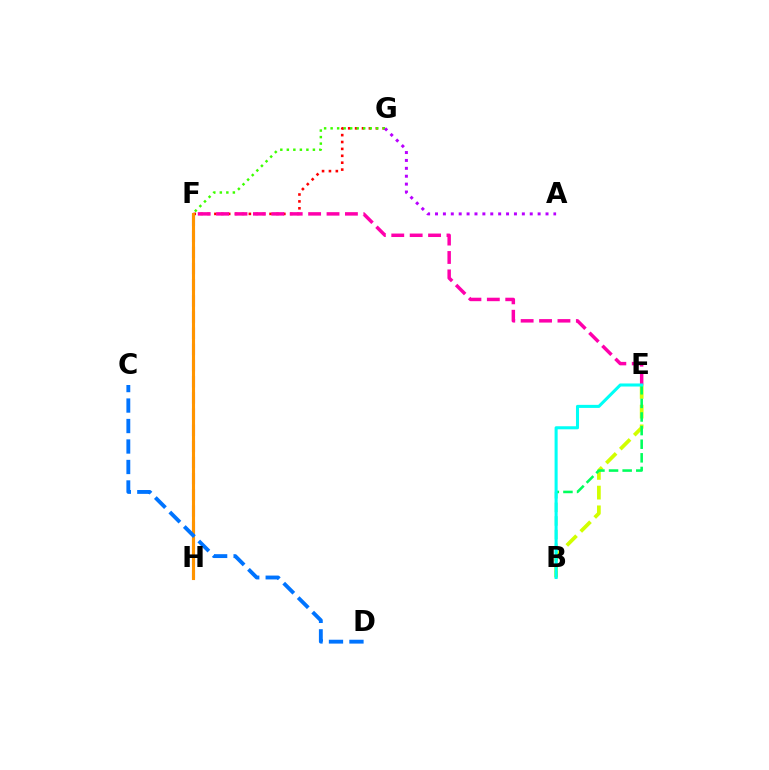{('F', 'G'): [{'color': '#ff0000', 'line_style': 'dotted', 'thickness': 1.87}, {'color': '#3dff00', 'line_style': 'dotted', 'thickness': 1.77}], ('E', 'F'): [{'color': '#ff00ac', 'line_style': 'dashed', 'thickness': 2.5}], ('F', 'H'): [{'color': '#2500ff', 'line_style': 'dashed', 'thickness': 2.2}, {'color': '#ff9400', 'line_style': 'solid', 'thickness': 2.24}], ('B', 'E'): [{'color': '#d1ff00', 'line_style': 'dashed', 'thickness': 2.68}, {'color': '#00ff5c', 'line_style': 'dashed', 'thickness': 1.85}, {'color': '#00fff6', 'line_style': 'solid', 'thickness': 2.2}], ('A', 'G'): [{'color': '#b900ff', 'line_style': 'dotted', 'thickness': 2.14}], ('C', 'D'): [{'color': '#0074ff', 'line_style': 'dashed', 'thickness': 2.78}]}